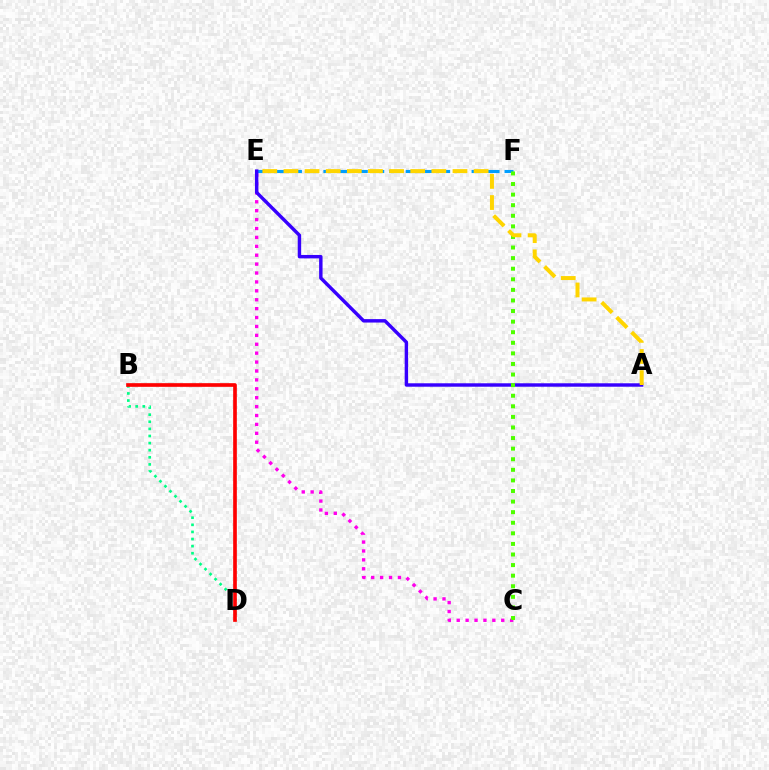{('C', 'E'): [{'color': '#ff00ed', 'line_style': 'dotted', 'thickness': 2.42}], ('E', 'F'): [{'color': '#009eff', 'line_style': 'dashed', 'thickness': 2.24}], ('A', 'E'): [{'color': '#3700ff', 'line_style': 'solid', 'thickness': 2.47}, {'color': '#ffd500', 'line_style': 'dashed', 'thickness': 2.87}], ('C', 'F'): [{'color': '#4fff00', 'line_style': 'dotted', 'thickness': 2.88}], ('B', 'D'): [{'color': '#00ff86', 'line_style': 'dotted', 'thickness': 1.93}, {'color': '#ff0000', 'line_style': 'solid', 'thickness': 2.64}]}